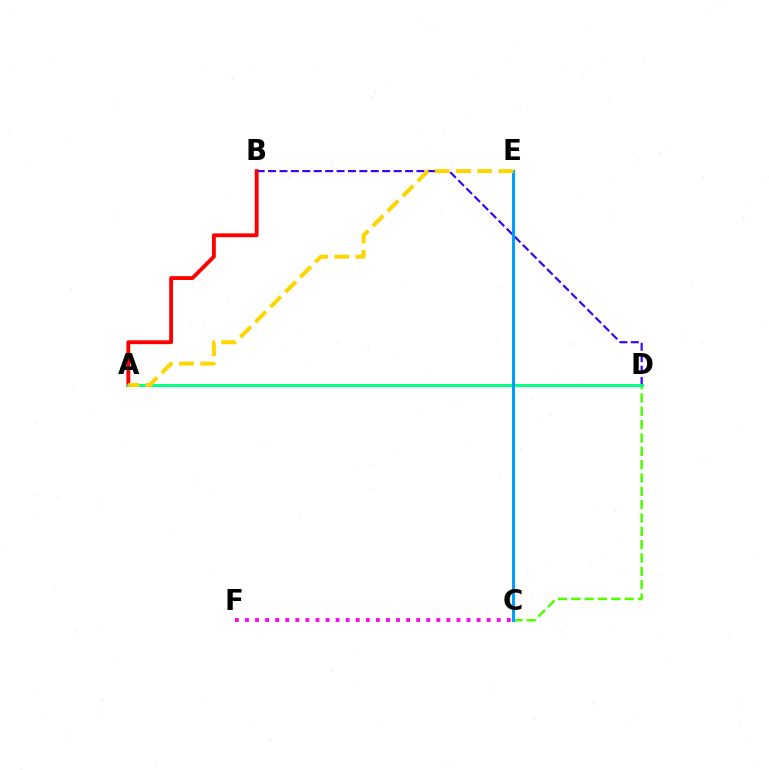{('C', 'D'): [{'color': '#4fff00', 'line_style': 'dashed', 'thickness': 1.81}], ('B', 'D'): [{'color': '#3700ff', 'line_style': 'dashed', 'thickness': 1.55}], ('C', 'F'): [{'color': '#ff00ed', 'line_style': 'dotted', 'thickness': 2.74}], ('A', 'B'): [{'color': '#ff0000', 'line_style': 'solid', 'thickness': 2.77}], ('A', 'D'): [{'color': '#00ff86', 'line_style': 'solid', 'thickness': 2.11}], ('C', 'E'): [{'color': '#009eff', 'line_style': 'solid', 'thickness': 2.17}], ('A', 'E'): [{'color': '#ffd500', 'line_style': 'dashed', 'thickness': 2.88}]}